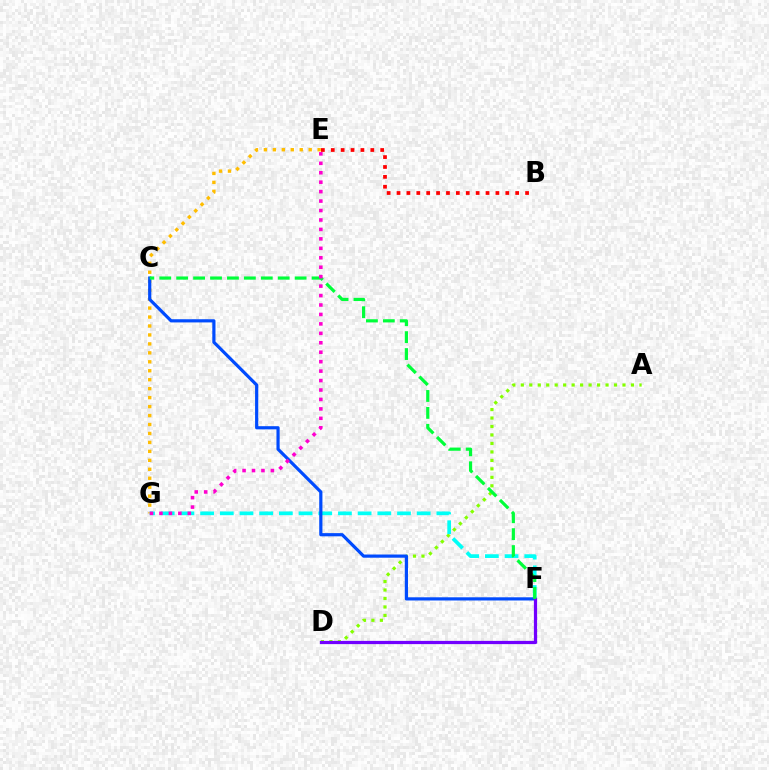{('B', 'E'): [{'color': '#ff0000', 'line_style': 'dotted', 'thickness': 2.69}], ('A', 'D'): [{'color': '#84ff00', 'line_style': 'dotted', 'thickness': 2.3}], ('E', 'G'): [{'color': '#ffbd00', 'line_style': 'dotted', 'thickness': 2.43}, {'color': '#ff00cf', 'line_style': 'dotted', 'thickness': 2.57}], ('F', 'G'): [{'color': '#00fff6', 'line_style': 'dashed', 'thickness': 2.67}], ('C', 'F'): [{'color': '#004bff', 'line_style': 'solid', 'thickness': 2.29}, {'color': '#00ff39', 'line_style': 'dashed', 'thickness': 2.3}], ('D', 'F'): [{'color': '#7200ff', 'line_style': 'solid', 'thickness': 2.32}]}